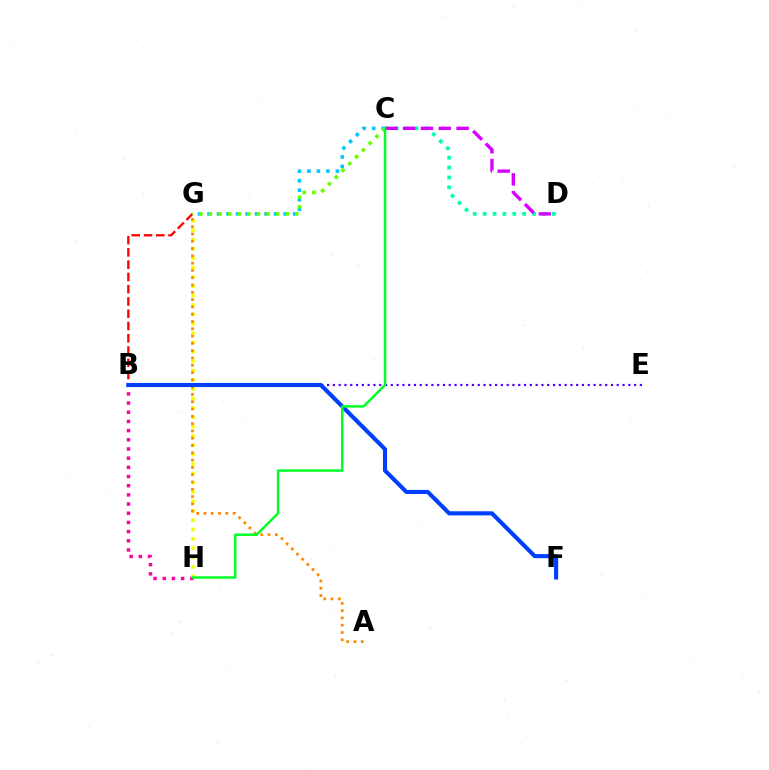{('B', 'H'): [{'color': '#ff00a0', 'line_style': 'dotted', 'thickness': 2.49}], ('C', 'D'): [{'color': '#00ffaf', 'line_style': 'dotted', 'thickness': 2.69}, {'color': '#d600ff', 'line_style': 'dashed', 'thickness': 2.42}], ('G', 'H'): [{'color': '#eeff00', 'line_style': 'dotted', 'thickness': 2.54}], ('A', 'G'): [{'color': '#ff8800', 'line_style': 'dotted', 'thickness': 1.98}], ('B', 'E'): [{'color': '#4f00ff', 'line_style': 'dotted', 'thickness': 1.57}], ('B', 'G'): [{'color': '#ff0000', 'line_style': 'dashed', 'thickness': 1.67}], ('C', 'G'): [{'color': '#00c7ff', 'line_style': 'dotted', 'thickness': 2.58}, {'color': '#66ff00', 'line_style': 'dotted', 'thickness': 2.61}], ('B', 'F'): [{'color': '#003fff', 'line_style': 'solid', 'thickness': 2.95}], ('C', 'H'): [{'color': '#00ff27', 'line_style': 'solid', 'thickness': 1.77}]}